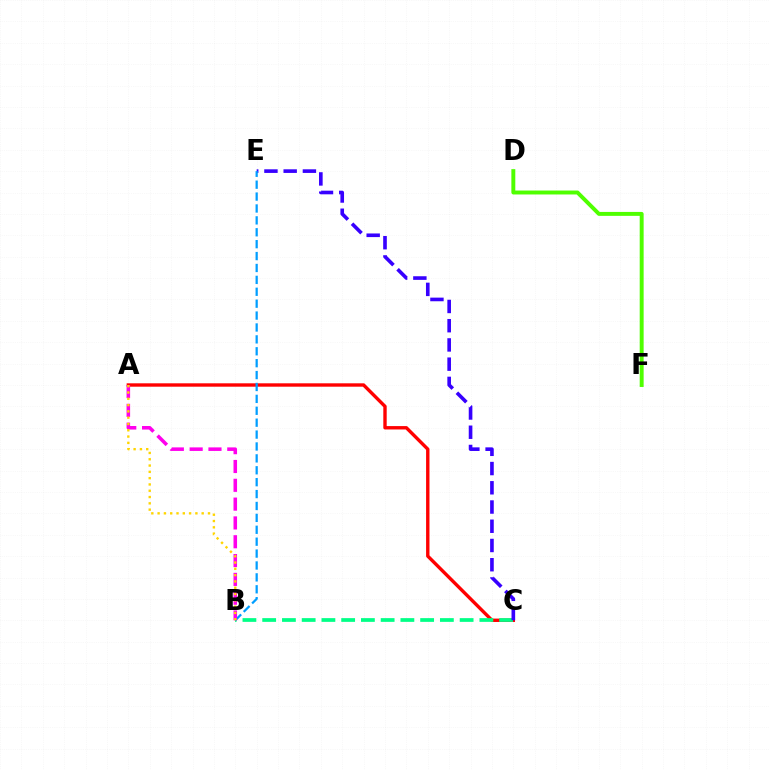{('A', 'C'): [{'color': '#ff0000', 'line_style': 'solid', 'thickness': 2.44}], ('D', 'F'): [{'color': '#4fff00', 'line_style': 'solid', 'thickness': 2.84}], ('B', 'C'): [{'color': '#00ff86', 'line_style': 'dashed', 'thickness': 2.68}], ('C', 'E'): [{'color': '#3700ff', 'line_style': 'dashed', 'thickness': 2.61}], ('B', 'E'): [{'color': '#009eff', 'line_style': 'dashed', 'thickness': 1.62}], ('A', 'B'): [{'color': '#ff00ed', 'line_style': 'dashed', 'thickness': 2.56}, {'color': '#ffd500', 'line_style': 'dotted', 'thickness': 1.71}]}